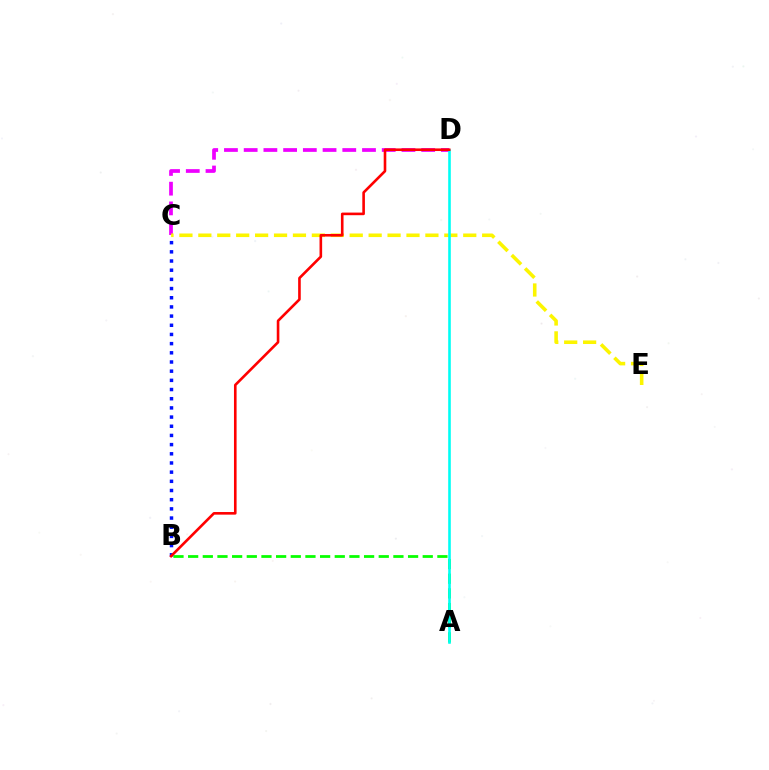{('A', 'B'): [{'color': '#08ff00', 'line_style': 'dashed', 'thickness': 1.99}], ('C', 'D'): [{'color': '#ee00ff', 'line_style': 'dashed', 'thickness': 2.68}], ('B', 'C'): [{'color': '#0010ff', 'line_style': 'dotted', 'thickness': 2.49}], ('C', 'E'): [{'color': '#fcf500', 'line_style': 'dashed', 'thickness': 2.57}], ('A', 'D'): [{'color': '#00fff6', 'line_style': 'solid', 'thickness': 1.88}], ('B', 'D'): [{'color': '#ff0000', 'line_style': 'solid', 'thickness': 1.88}]}